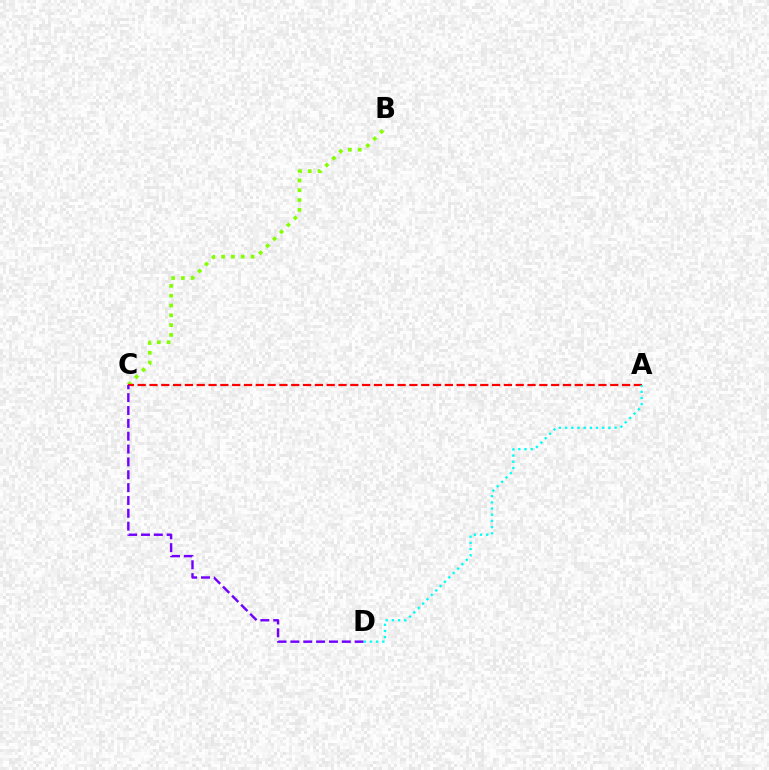{('B', 'C'): [{'color': '#84ff00', 'line_style': 'dotted', 'thickness': 2.67}], ('A', 'C'): [{'color': '#ff0000', 'line_style': 'dashed', 'thickness': 1.6}], ('C', 'D'): [{'color': '#7200ff', 'line_style': 'dashed', 'thickness': 1.75}], ('A', 'D'): [{'color': '#00fff6', 'line_style': 'dotted', 'thickness': 1.68}]}